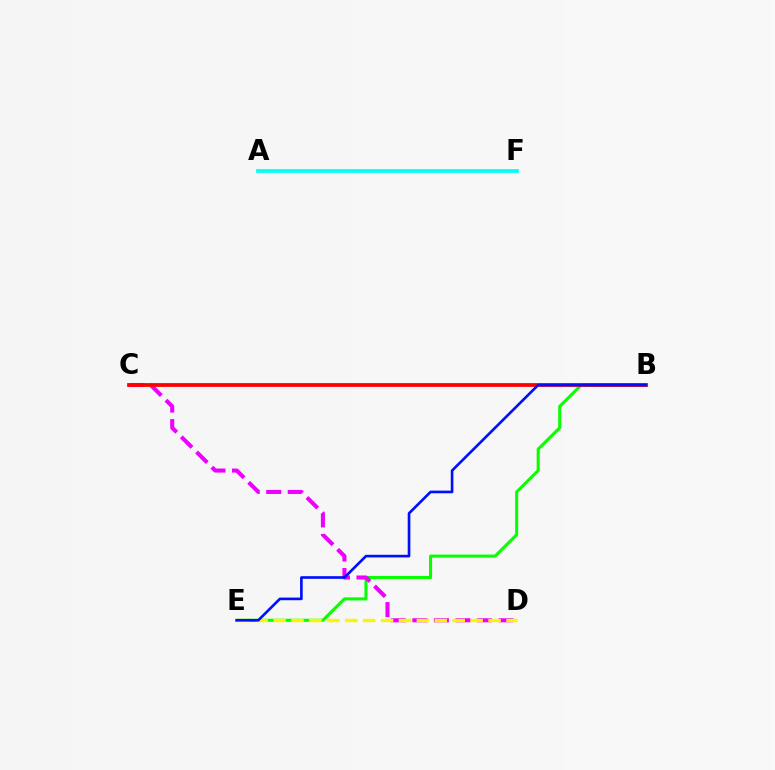{('B', 'E'): [{'color': '#08ff00', 'line_style': 'solid', 'thickness': 2.21}, {'color': '#0010ff', 'line_style': 'solid', 'thickness': 1.91}], ('C', 'D'): [{'color': '#ee00ff', 'line_style': 'dashed', 'thickness': 2.92}], ('B', 'C'): [{'color': '#ff0000', 'line_style': 'solid', 'thickness': 2.71}], ('A', 'F'): [{'color': '#00fff6', 'line_style': 'solid', 'thickness': 2.68}], ('D', 'E'): [{'color': '#fcf500', 'line_style': 'dashed', 'thickness': 2.43}]}